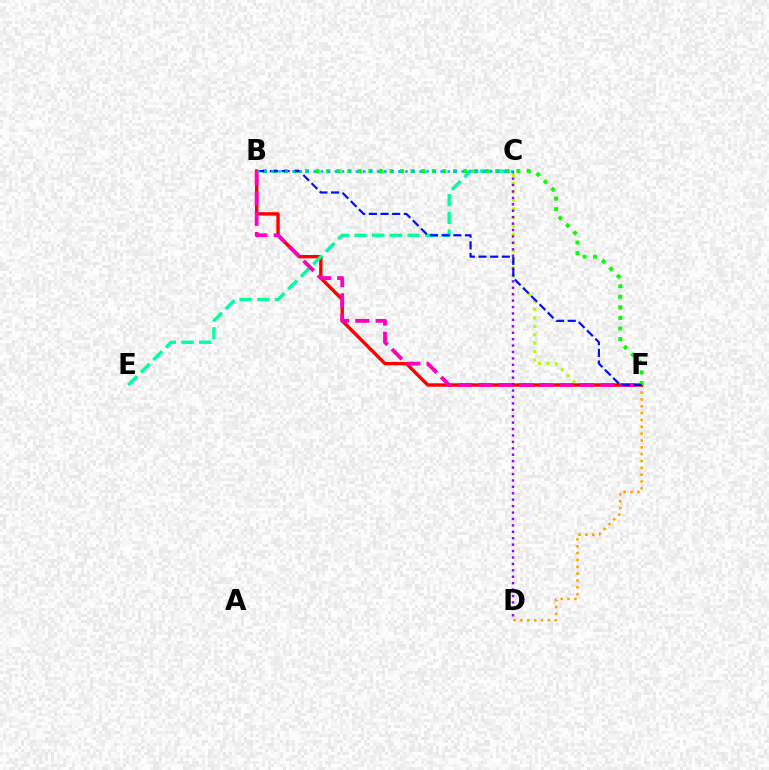{('C', 'F'): [{'color': '#b3ff00', 'line_style': 'dotted', 'thickness': 2.29}], ('D', 'F'): [{'color': '#ffa500', 'line_style': 'dotted', 'thickness': 1.86}], ('B', 'F'): [{'color': '#ff0000', 'line_style': 'solid', 'thickness': 2.45}, {'color': '#ff00bd', 'line_style': 'dashed', 'thickness': 2.76}, {'color': '#08ff00', 'line_style': 'dotted', 'thickness': 2.87}, {'color': '#0010ff', 'line_style': 'dashed', 'thickness': 1.58}], ('C', 'E'): [{'color': '#00ff9d', 'line_style': 'dashed', 'thickness': 2.4}], ('C', 'D'): [{'color': '#9b00ff', 'line_style': 'dotted', 'thickness': 1.74}], ('B', 'C'): [{'color': '#00b5ff', 'line_style': 'dotted', 'thickness': 1.92}]}